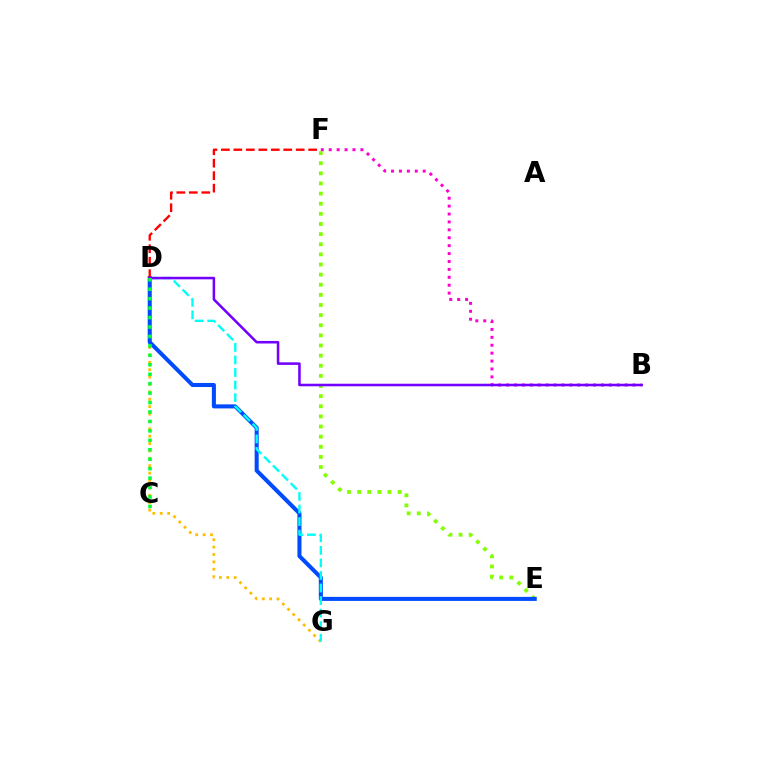{('D', 'G'): [{'color': '#ffbd00', 'line_style': 'dotted', 'thickness': 2.01}, {'color': '#00fff6', 'line_style': 'dashed', 'thickness': 1.7}], ('E', 'F'): [{'color': '#84ff00', 'line_style': 'dotted', 'thickness': 2.75}], ('D', 'E'): [{'color': '#004bff', 'line_style': 'solid', 'thickness': 2.91}], ('D', 'F'): [{'color': '#ff0000', 'line_style': 'dashed', 'thickness': 1.69}], ('B', 'F'): [{'color': '#ff00cf', 'line_style': 'dotted', 'thickness': 2.15}], ('B', 'D'): [{'color': '#7200ff', 'line_style': 'solid', 'thickness': 1.83}], ('C', 'D'): [{'color': '#00ff39', 'line_style': 'dotted', 'thickness': 2.57}]}